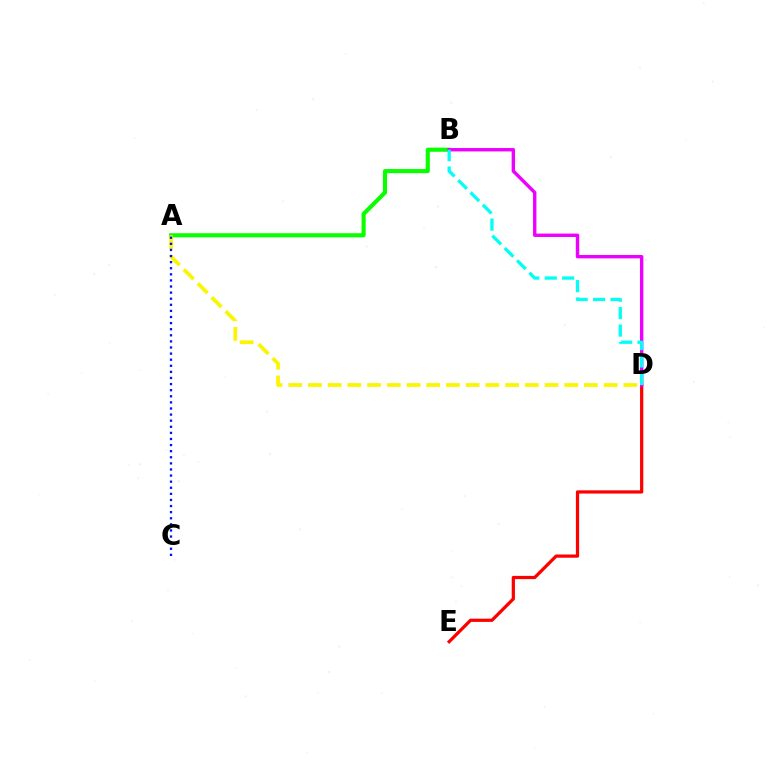{('D', 'E'): [{'color': '#ff0000', 'line_style': 'solid', 'thickness': 2.33}], ('A', 'B'): [{'color': '#08ff00', 'line_style': 'solid', 'thickness': 2.96}], ('A', 'D'): [{'color': '#fcf500', 'line_style': 'dashed', 'thickness': 2.68}], ('A', 'C'): [{'color': '#0010ff', 'line_style': 'dotted', 'thickness': 1.66}], ('B', 'D'): [{'color': '#ee00ff', 'line_style': 'solid', 'thickness': 2.44}, {'color': '#00fff6', 'line_style': 'dashed', 'thickness': 2.37}]}